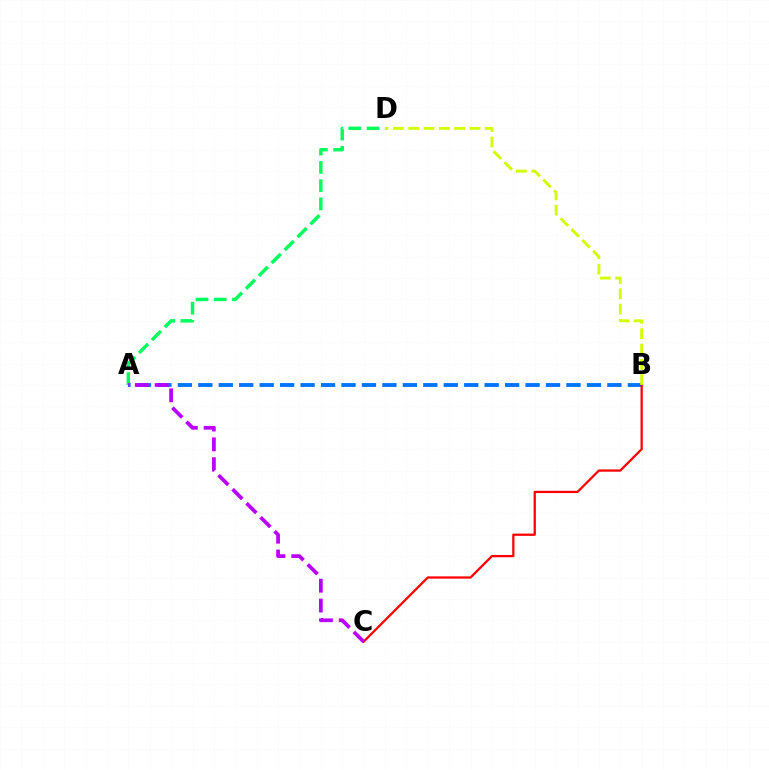{('A', 'D'): [{'color': '#00ff5c', 'line_style': 'dashed', 'thickness': 2.48}], ('A', 'B'): [{'color': '#0074ff', 'line_style': 'dashed', 'thickness': 2.78}], ('B', 'C'): [{'color': '#ff0000', 'line_style': 'solid', 'thickness': 1.63}], ('A', 'C'): [{'color': '#b900ff', 'line_style': 'dashed', 'thickness': 2.69}], ('B', 'D'): [{'color': '#d1ff00', 'line_style': 'dashed', 'thickness': 2.08}]}